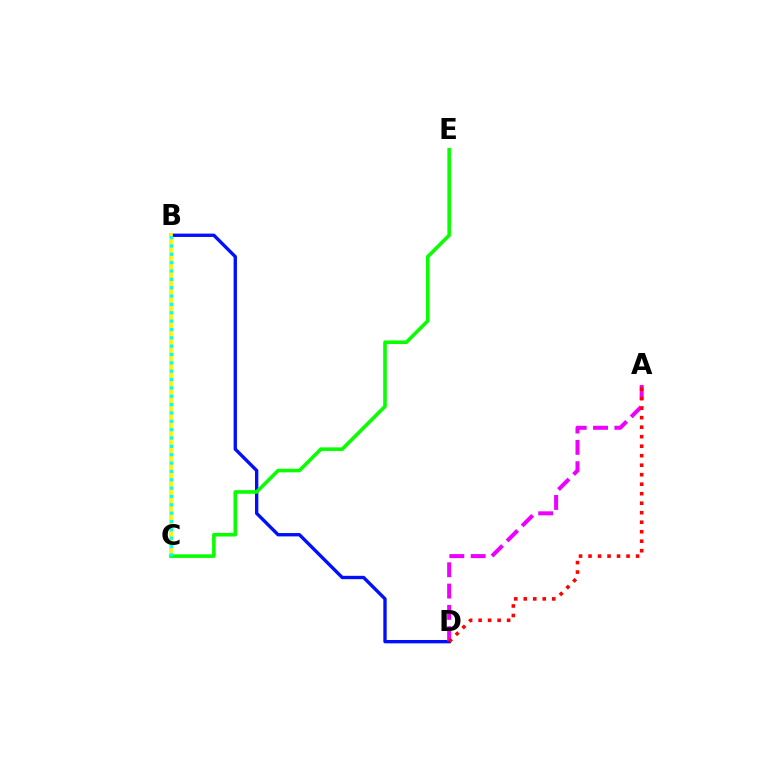{('B', 'D'): [{'color': '#0010ff', 'line_style': 'solid', 'thickness': 2.41}], ('B', 'C'): [{'color': '#fcf500', 'line_style': 'solid', 'thickness': 2.74}, {'color': '#00fff6', 'line_style': 'dotted', 'thickness': 2.27}], ('C', 'E'): [{'color': '#08ff00', 'line_style': 'solid', 'thickness': 2.58}], ('A', 'D'): [{'color': '#ee00ff', 'line_style': 'dashed', 'thickness': 2.9}, {'color': '#ff0000', 'line_style': 'dotted', 'thickness': 2.58}]}